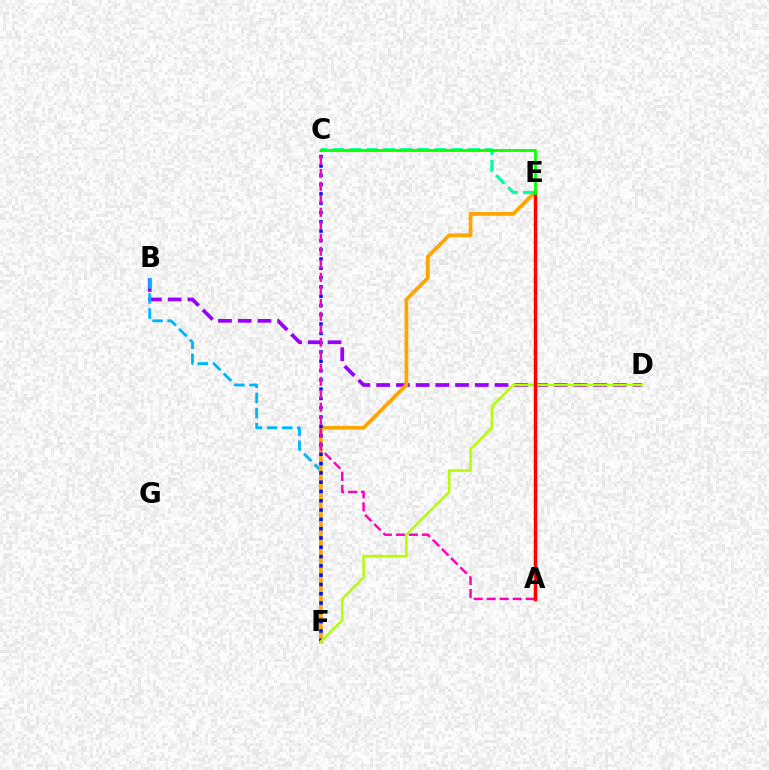{('B', 'D'): [{'color': '#9b00ff', 'line_style': 'dashed', 'thickness': 2.68}], ('B', 'F'): [{'color': '#00b5ff', 'line_style': 'dashed', 'thickness': 2.05}], ('E', 'F'): [{'color': '#ffa500', 'line_style': 'solid', 'thickness': 2.69}], ('C', 'F'): [{'color': '#0010ff', 'line_style': 'dotted', 'thickness': 2.53}], ('C', 'E'): [{'color': '#00ff9d', 'line_style': 'dashed', 'thickness': 2.31}, {'color': '#08ff00', 'line_style': 'solid', 'thickness': 1.98}], ('A', 'C'): [{'color': '#ff00bd', 'line_style': 'dashed', 'thickness': 1.77}], ('D', 'F'): [{'color': '#b3ff00', 'line_style': 'solid', 'thickness': 1.81}], ('A', 'E'): [{'color': '#ff0000', 'line_style': 'solid', 'thickness': 2.49}]}